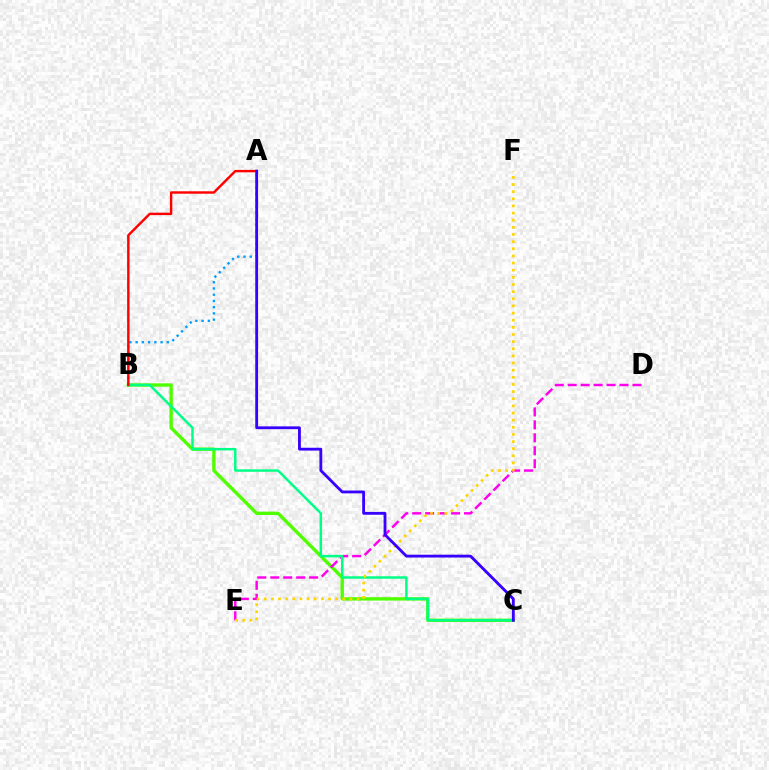{('A', 'B'): [{'color': '#009eff', 'line_style': 'dotted', 'thickness': 1.69}, {'color': '#ff0000', 'line_style': 'solid', 'thickness': 1.75}], ('B', 'C'): [{'color': '#4fff00', 'line_style': 'solid', 'thickness': 2.42}, {'color': '#00ff86', 'line_style': 'solid', 'thickness': 1.77}], ('D', 'E'): [{'color': '#ff00ed', 'line_style': 'dashed', 'thickness': 1.76}], ('E', 'F'): [{'color': '#ffd500', 'line_style': 'dotted', 'thickness': 1.94}], ('A', 'C'): [{'color': '#3700ff', 'line_style': 'solid', 'thickness': 2.04}]}